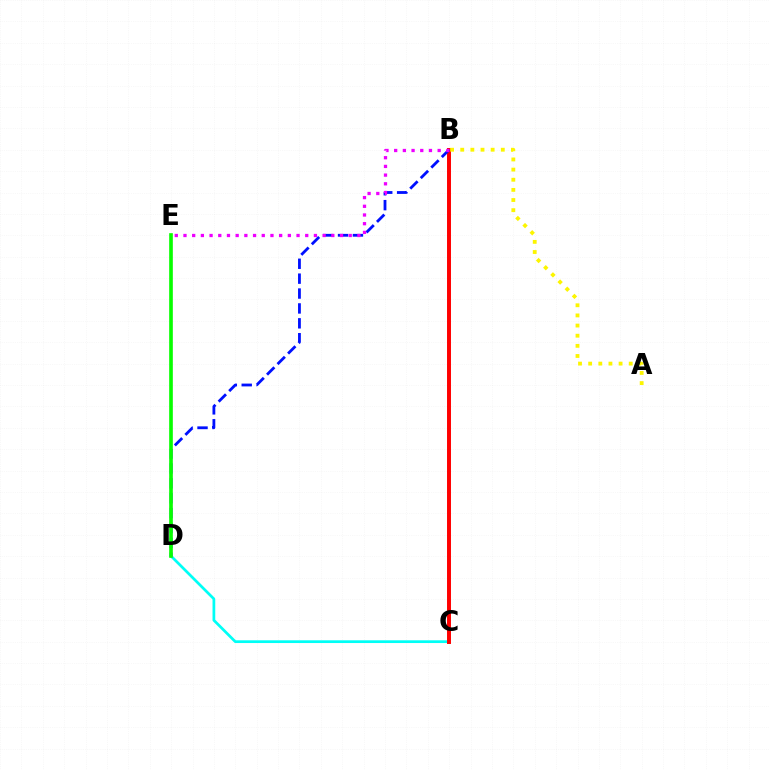{('C', 'D'): [{'color': '#00fff6', 'line_style': 'solid', 'thickness': 1.97}], ('B', 'C'): [{'color': '#ff0000', 'line_style': 'solid', 'thickness': 2.84}], ('A', 'B'): [{'color': '#fcf500', 'line_style': 'dotted', 'thickness': 2.76}], ('B', 'D'): [{'color': '#0010ff', 'line_style': 'dashed', 'thickness': 2.02}], ('B', 'E'): [{'color': '#ee00ff', 'line_style': 'dotted', 'thickness': 2.36}], ('D', 'E'): [{'color': '#08ff00', 'line_style': 'solid', 'thickness': 2.63}]}